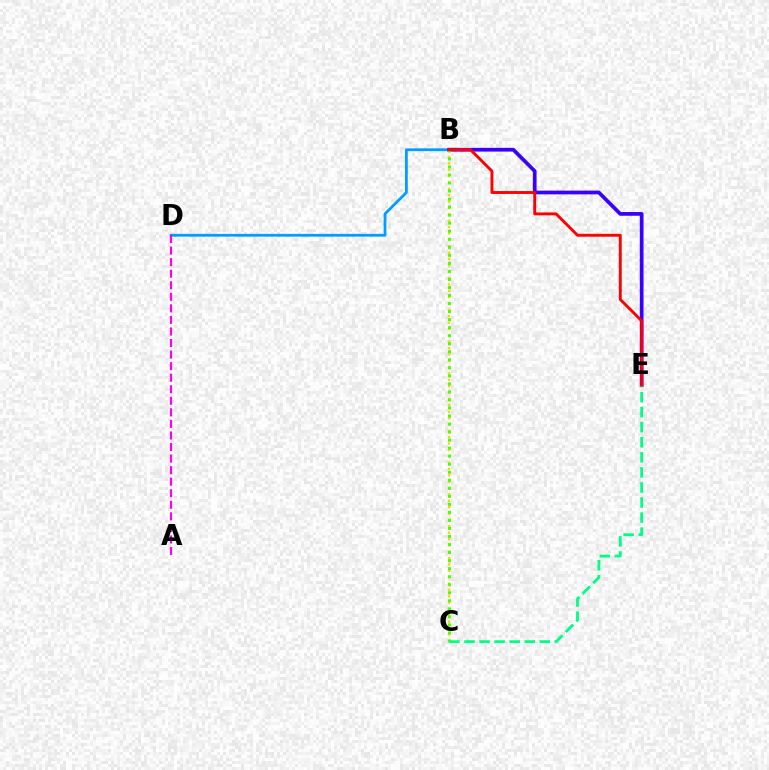{('B', 'D'): [{'color': '#009eff', 'line_style': 'solid', 'thickness': 1.99}], ('B', 'E'): [{'color': '#3700ff', 'line_style': 'solid', 'thickness': 2.68}, {'color': '#ff0000', 'line_style': 'solid', 'thickness': 2.09}], ('B', 'C'): [{'color': '#ffd500', 'line_style': 'dotted', 'thickness': 1.73}, {'color': '#4fff00', 'line_style': 'dotted', 'thickness': 2.18}], ('C', 'E'): [{'color': '#00ff86', 'line_style': 'dashed', 'thickness': 2.05}], ('A', 'D'): [{'color': '#ff00ed', 'line_style': 'dashed', 'thickness': 1.57}]}